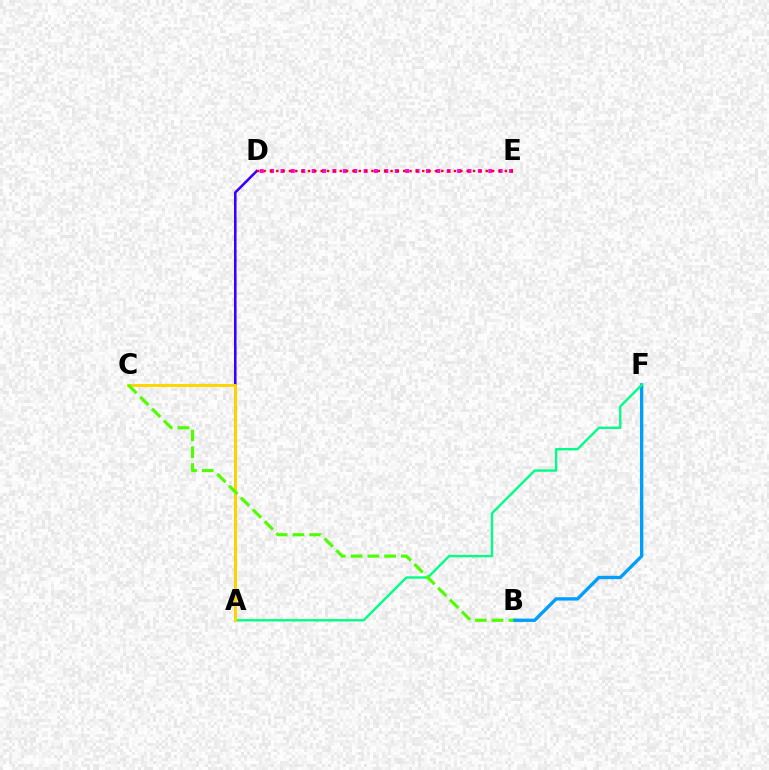{('B', 'F'): [{'color': '#009eff', 'line_style': 'solid', 'thickness': 2.39}], ('A', 'D'): [{'color': '#3700ff', 'line_style': 'solid', 'thickness': 1.84}], ('A', 'F'): [{'color': '#00ff86', 'line_style': 'solid', 'thickness': 1.72}], ('A', 'C'): [{'color': '#ffd500', 'line_style': 'solid', 'thickness': 2.12}], ('B', 'C'): [{'color': '#4fff00', 'line_style': 'dashed', 'thickness': 2.28}], ('D', 'E'): [{'color': '#ff00ed', 'line_style': 'dotted', 'thickness': 2.82}, {'color': '#ff0000', 'line_style': 'dotted', 'thickness': 1.72}]}